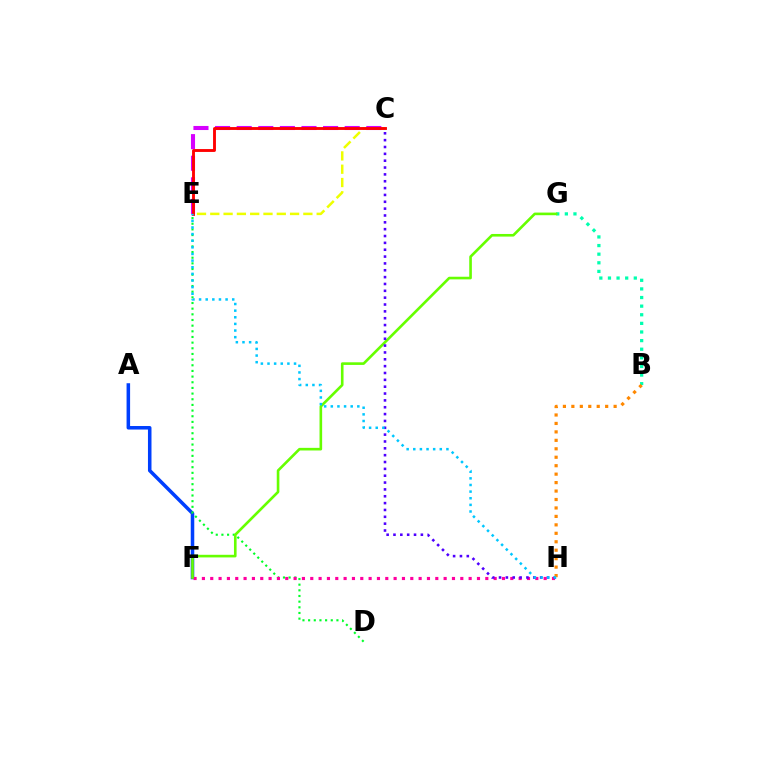{('B', 'G'): [{'color': '#00ffaf', 'line_style': 'dotted', 'thickness': 2.34}], ('C', 'E'): [{'color': '#eeff00', 'line_style': 'dashed', 'thickness': 1.81}, {'color': '#d600ff', 'line_style': 'dashed', 'thickness': 2.94}, {'color': '#ff0000', 'line_style': 'solid', 'thickness': 2.07}], ('A', 'F'): [{'color': '#003fff', 'line_style': 'solid', 'thickness': 2.54}], ('D', 'E'): [{'color': '#00ff27', 'line_style': 'dotted', 'thickness': 1.54}], ('F', 'H'): [{'color': '#ff00a0', 'line_style': 'dotted', 'thickness': 2.26}], ('F', 'G'): [{'color': '#66ff00', 'line_style': 'solid', 'thickness': 1.89}], ('C', 'H'): [{'color': '#4f00ff', 'line_style': 'dotted', 'thickness': 1.86}], ('B', 'H'): [{'color': '#ff8800', 'line_style': 'dotted', 'thickness': 2.3}], ('E', 'H'): [{'color': '#00c7ff', 'line_style': 'dotted', 'thickness': 1.8}]}